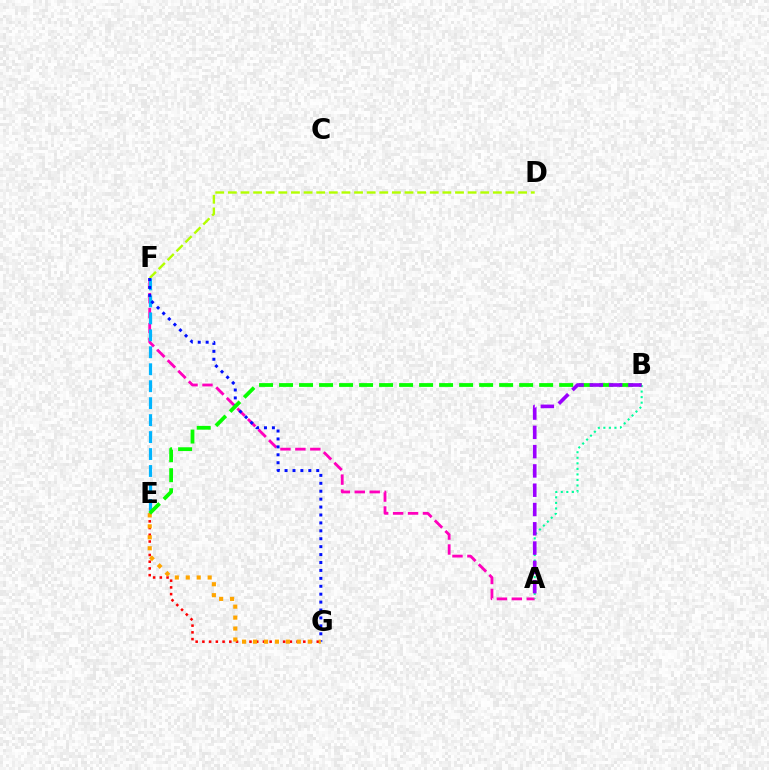{('E', 'G'): [{'color': '#ff0000', 'line_style': 'dotted', 'thickness': 1.83}, {'color': '#ffa500', 'line_style': 'dotted', 'thickness': 2.98}], ('A', 'F'): [{'color': '#ff00bd', 'line_style': 'dashed', 'thickness': 2.03}], ('A', 'B'): [{'color': '#00ff9d', 'line_style': 'dotted', 'thickness': 1.51}, {'color': '#9b00ff', 'line_style': 'dashed', 'thickness': 2.62}], ('D', 'F'): [{'color': '#b3ff00', 'line_style': 'dashed', 'thickness': 1.71}], ('E', 'F'): [{'color': '#00b5ff', 'line_style': 'dashed', 'thickness': 2.3}], ('F', 'G'): [{'color': '#0010ff', 'line_style': 'dotted', 'thickness': 2.15}], ('B', 'E'): [{'color': '#08ff00', 'line_style': 'dashed', 'thickness': 2.72}]}